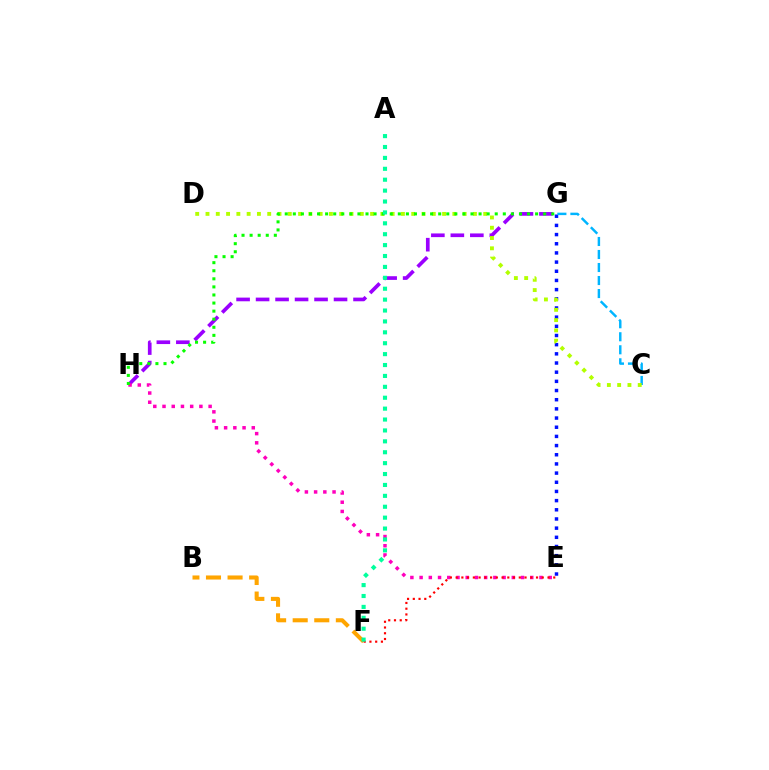{('G', 'H'): [{'color': '#9b00ff', 'line_style': 'dashed', 'thickness': 2.65}, {'color': '#08ff00', 'line_style': 'dotted', 'thickness': 2.19}], ('E', 'H'): [{'color': '#ff00bd', 'line_style': 'dotted', 'thickness': 2.51}], ('E', 'G'): [{'color': '#0010ff', 'line_style': 'dotted', 'thickness': 2.49}], ('C', 'G'): [{'color': '#00b5ff', 'line_style': 'dashed', 'thickness': 1.77}], ('C', 'D'): [{'color': '#b3ff00', 'line_style': 'dotted', 'thickness': 2.79}], ('B', 'F'): [{'color': '#ffa500', 'line_style': 'dashed', 'thickness': 2.93}], ('E', 'F'): [{'color': '#ff0000', 'line_style': 'dotted', 'thickness': 1.56}], ('A', 'F'): [{'color': '#00ff9d', 'line_style': 'dotted', 'thickness': 2.96}]}